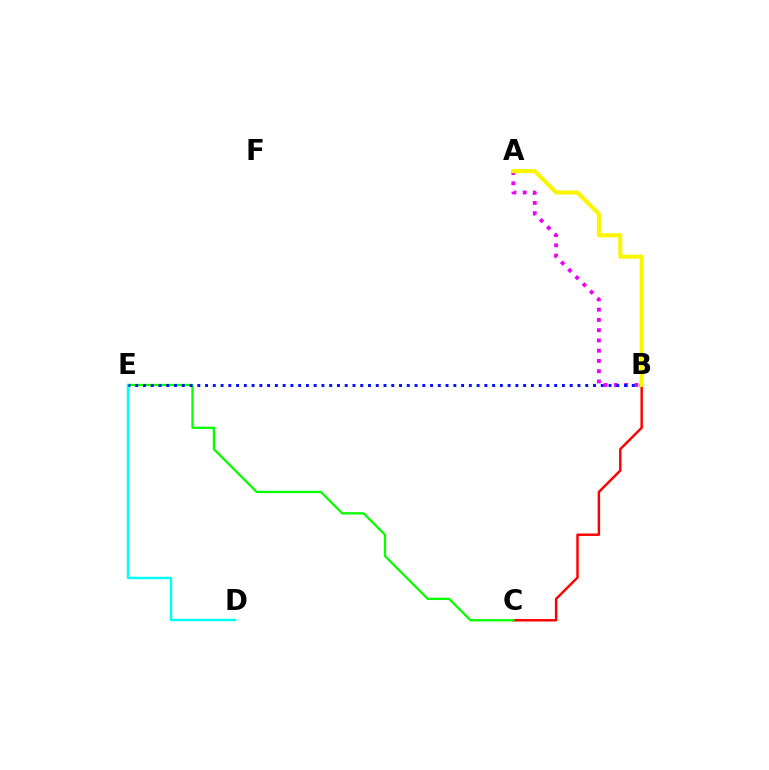{('B', 'C'): [{'color': '#ff0000', 'line_style': 'solid', 'thickness': 1.76}], ('A', 'B'): [{'color': '#ee00ff', 'line_style': 'dotted', 'thickness': 2.79}, {'color': '#fcf500', 'line_style': 'solid', 'thickness': 2.93}], ('C', 'E'): [{'color': '#08ff00', 'line_style': 'solid', 'thickness': 1.66}], ('D', 'E'): [{'color': '#00fff6', 'line_style': 'solid', 'thickness': 1.78}], ('B', 'E'): [{'color': '#0010ff', 'line_style': 'dotted', 'thickness': 2.11}]}